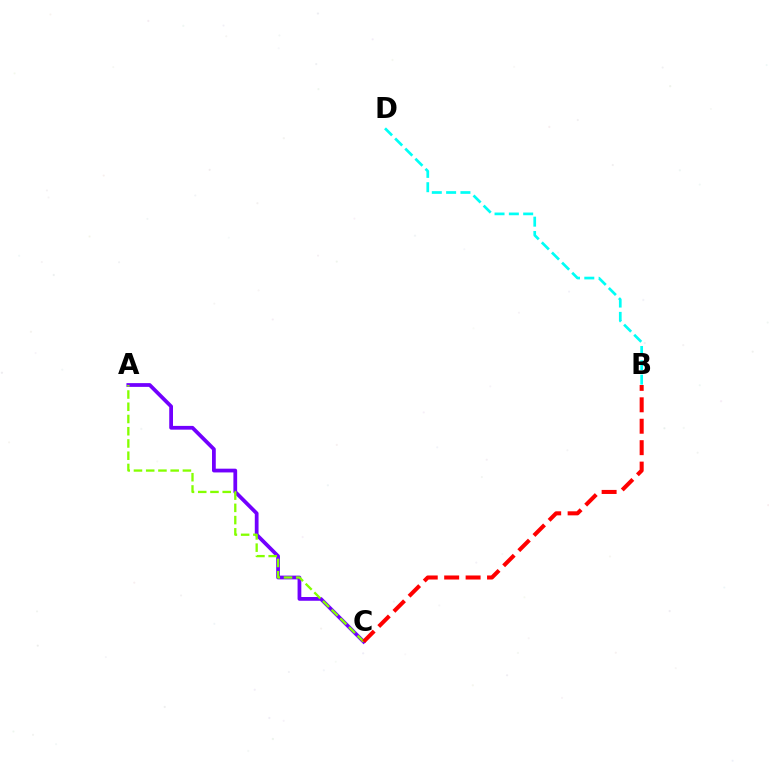{('A', 'C'): [{'color': '#7200ff', 'line_style': 'solid', 'thickness': 2.71}, {'color': '#84ff00', 'line_style': 'dashed', 'thickness': 1.66}], ('B', 'D'): [{'color': '#00fff6', 'line_style': 'dashed', 'thickness': 1.95}], ('B', 'C'): [{'color': '#ff0000', 'line_style': 'dashed', 'thickness': 2.91}]}